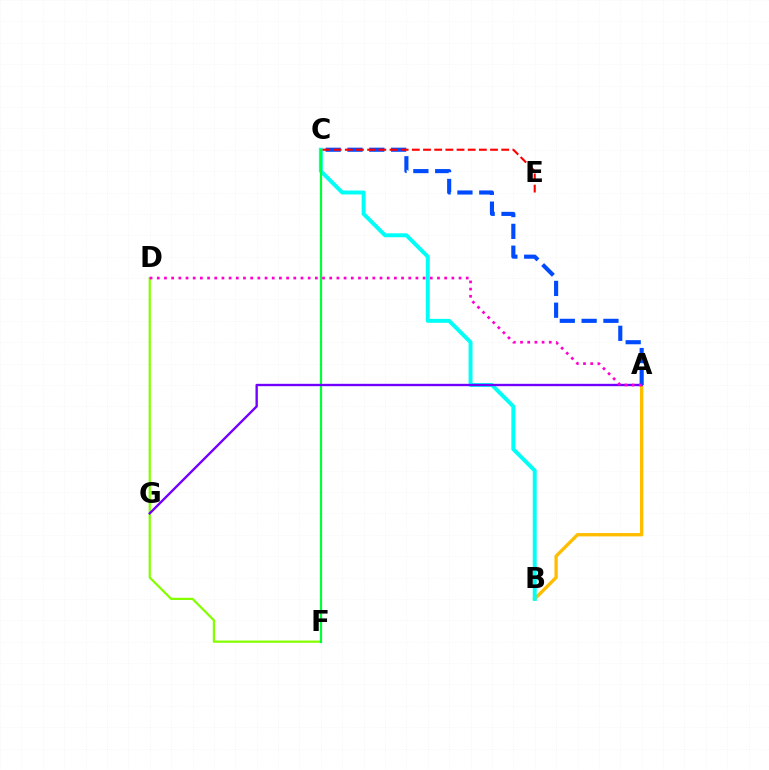{('A', 'B'): [{'color': '#ffbd00', 'line_style': 'solid', 'thickness': 2.4}], ('D', 'F'): [{'color': '#84ff00', 'line_style': 'solid', 'thickness': 1.61}], ('B', 'C'): [{'color': '#00fff6', 'line_style': 'solid', 'thickness': 2.85}], ('C', 'F'): [{'color': '#00ff39', 'line_style': 'solid', 'thickness': 1.6}], ('A', 'G'): [{'color': '#7200ff', 'line_style': 'solid', 'thickness': 1.7}], ('A', 'C'): [{'color': '#004bff', 'line_style': 'dashed', 'thickness': 2.96}], ('C', 'E'): [{'color': '#ff0000', 'line_style': 'dashed', 'thickness': 1.52}], ('A', 'D'): [{'color': '#ff00cf', 'line_style': 'dotted', 'thickness': 1.95}]}